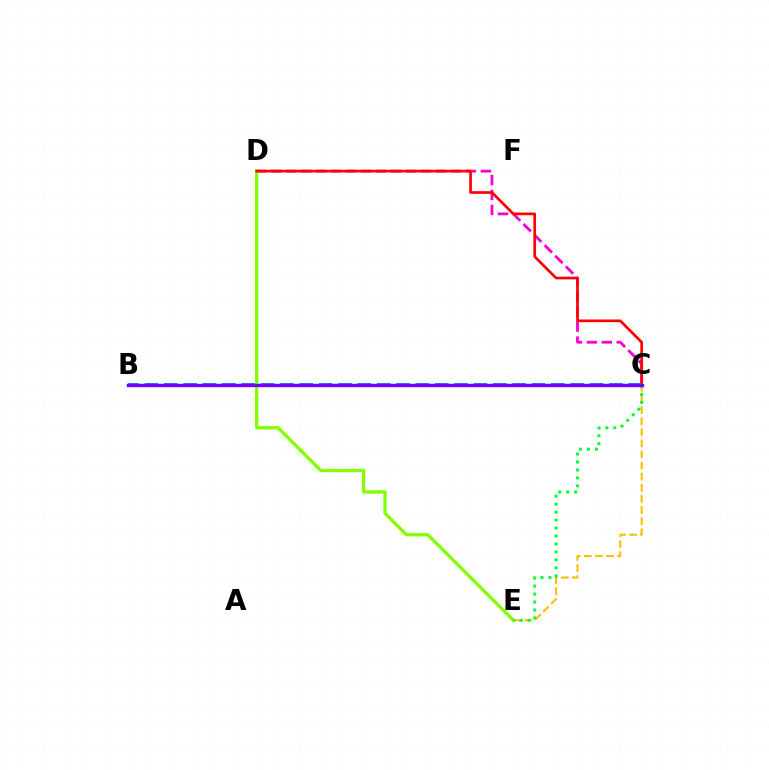{('C', 'D'): [{'color': '#ff00cf', 'line_style': 'dashed', 'thickness': 2.03}, {'color': '#ff0000', 'line_style': 'solid', 'thickness': 1.93}], ('D', 'E'): [{'color': '#84ff00', 'line_style': 'solid', 'thickness': 2.38}], ('C', 'E'): [{'color': '#ffbd00', 'line_style': 'dashed', 'thickness': 1.51}, {'color': '#00ff39', 'line_style': 'dotted', 'thickness': 2.16}], ('B', 'C'): [{'color': '#004bff', 'line_style': 'dashed', 'thickness': 2.63}, {'color': '#00fff6', 'line_style': 'solid', 'thickness': 1.63}, {'color': '#7200ff', 'line_style': 'solid', 'thickness': 2.41}]}